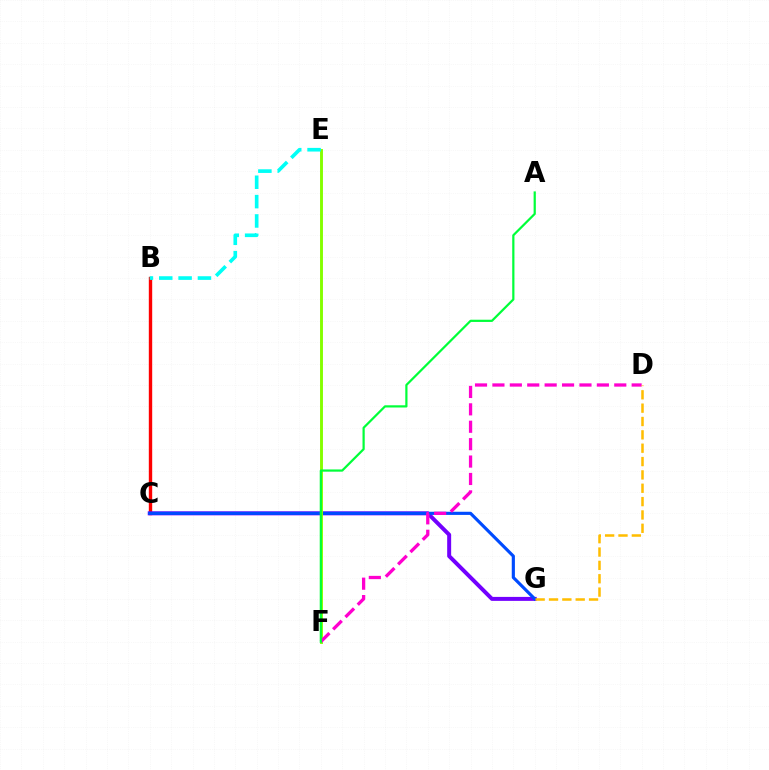{('B', 'C'): [{'color': '#ff0000', 'line_style': 'solid', 'thickness': 2.44}], ('C', 'G'): [{'color': '#7200ff', 'line_style': 'solid', 'thickness': 2.86}, {'color': '#004bff', 'line_style': 'solid', 'thickness': 2.27}], ('E', 'F'): [{'color': '#84ff00', 'line_style': 'solid', 'thickness': 2.09}], ('B', 'E'): [{'color': '#00fff6', 'line_style': 'dashed', 'thickness': 2.63}], ('D', 'F'): [{'color': '#ff00cf', 'line_style': 'dashed', 'thickness': 2.36}], ('A', 'F'): [{'color': '#00ff39', 'line_style': 'solid', 'thickness': 1.6}], ('D', 'G'): [{'color': '#ffbd00', 'line_style': 'dashed', 'thickness': 1.81}]}